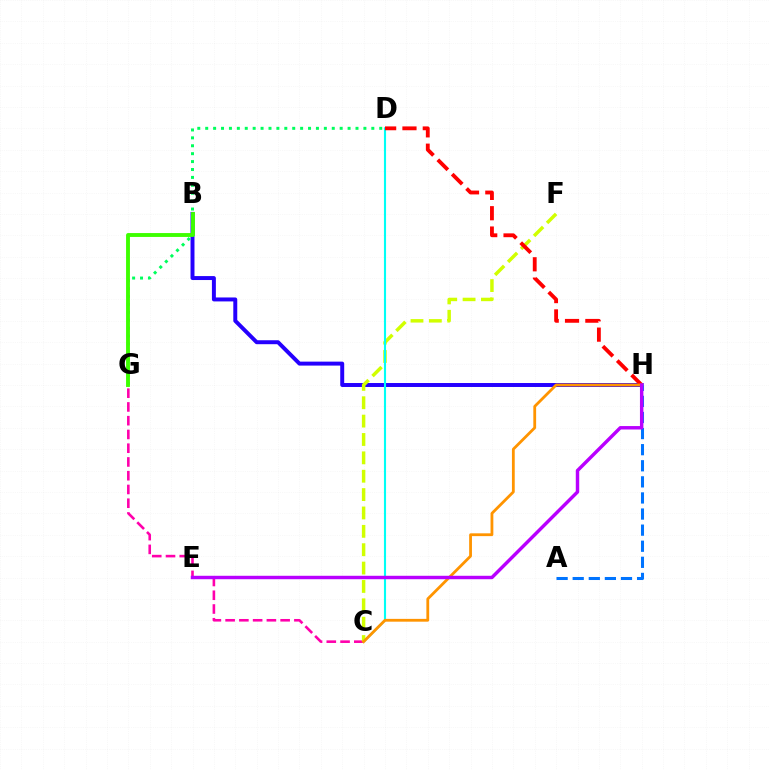{('C', 'G'): [{'color': '#ff00ac', 'line_style': 'dashed', 'thickness': 1.87}], ('B', 'H'): [{'color': '#2500ff', 'line_style': 'solid', 'thickness': 2.85}], ('D', 'G'): [{'color': '#00ff5c', 'line_style': 'dotted', 'thickness': 2.15}], ('B', 'G'): [{'color': '#3dff00', 'line_style': 'solid', 'thickness': 2.79}], ('C', 'F'): [{'color': '#d1ff00', 'line_style': 'dashed', 'thickness': 2.5}], ('C', 'D'): [{'color': '#00fff6', 'line_style': 'solid', 'thickness': 1.53}], ('D', 'H'): [{'color': '#ff0000', 'line_style': 'dashed', 'thickness': 2.76}], ('C', 'H'): [{'color': '#ff9400', 'line_style': 'solid', 'thickness': 2.01}], ('A', 'H'): [{'color': '#0074ff', 'line_style': 'dashed', 'thickness': 2.19}], ('E', 'H'): [{'color': '#b900ff', 'line_style': 'solid', 'thickness': 2.47}]}